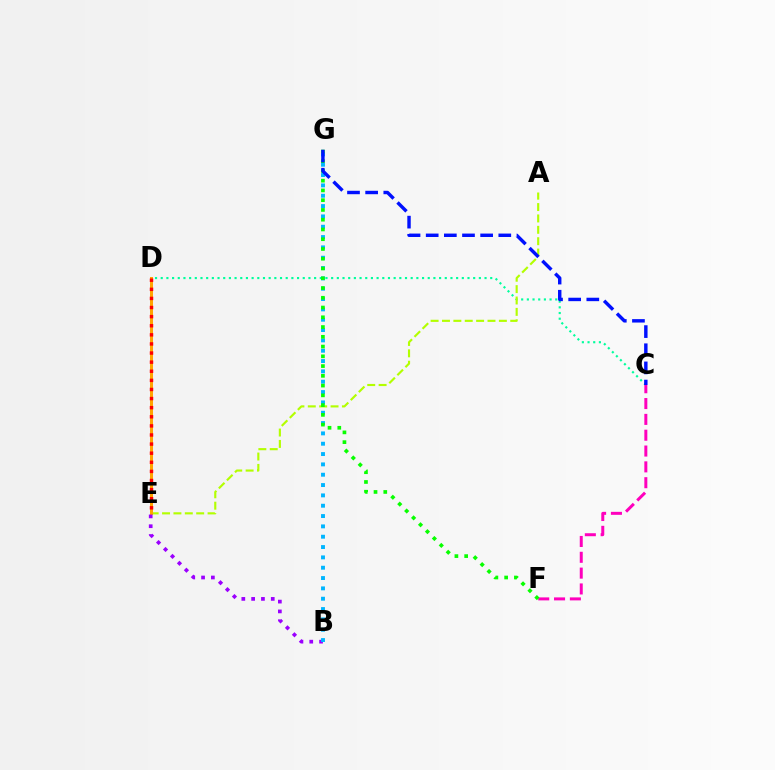{('C', 'D'): [{'color': '#00ff9d', 'line_style': 'dotted', 'thickness': 1.54}], ('A', 'E'): [{'color': '#b3ff00', 'line_style': 'dashed', 'thickness': 1.55}], ('D', 'E'): [{'color': '#ffa500', 'line_style': 'solid', 'thickness': 2.16}, {'color': '#ff0000', 'line_style': 'dotted', 'thickness': 2.47}], ('B', 'E'): [{'color': '#9b00ff', 'line_style': 'dotted', 'thickness': 2.67}], ('C', 'F'): [{'color': '#ff00bd', 'line_style': 'dashed', 'thickness': 2.15}], ('B', 'G'): [{'color': '#00b5ff', 'line_style': 'dotted', 'thickness': 2.81}], ('F', 'G'): [{'color': '#08ff00', 'line_style': 'dotted', 'thickness': 2.65}], ('C', 'G'): [{'color': '#0010ff', 'line_style': 'dashed', 'thickness': 2.47}]}